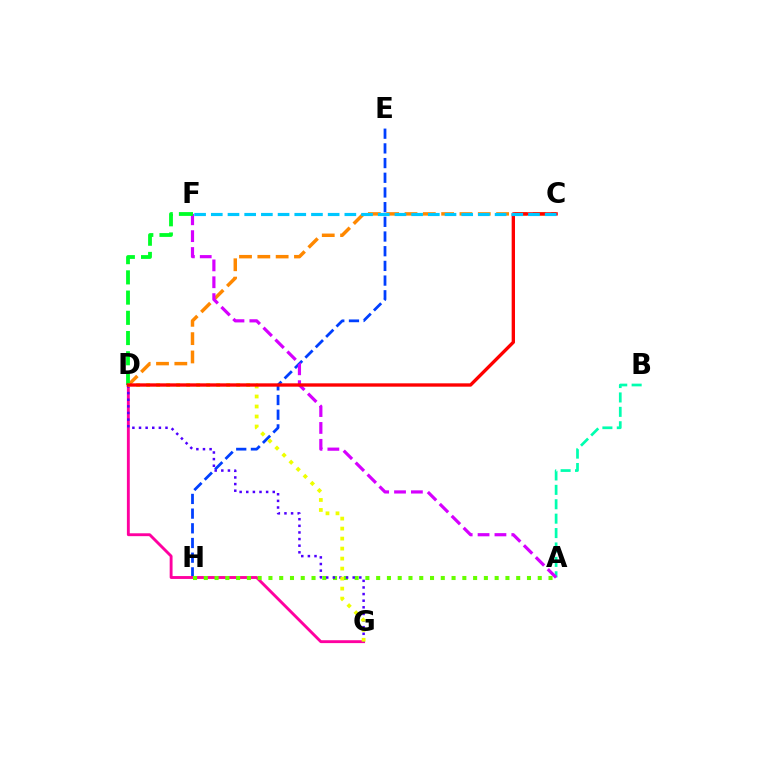{('E', 'H'): [{'color': '#003fff', 'line_style': 'dashed', 'thickness': 2.0}], ('C', 'D'): [{'color': '#ff8800', 'line_style': 'dashed', 'thickness': 2.49}, {'color': '#ff0000', 'line_style': 'solid', 'thickness': 2.41}], ('A', 'B'): [{'color': '#00ffaf', 'line_style': 'dashed', 'thickness': 1.96}], ('A', 'F'): [{'color': '#d600ff', 'line_style': 'dashed', 'thickness': 2.29}], ('D', 'G'): [{'color': '#ff00a0', 'line_style': 'solid', 'thickness': 2.07}, {'color': '#4f00ff', 'line_style': 'dotted', 'thickness': 1.8}, {'color': '#eeff00', 'line_style': 'dotted', 'thickness': 2.72}], ('A', 'H'): [{'color': '#66ff00', 'line_style': 'dotted', 'thickness': 2.93}], ('D', 'F'): [{'color': '#00ff27', 'line_style': 'dashed', 'thickness': 2.75}], ('C', 'F'): [{'color': '#00c7ff', 'line_style': 'dashed', 'thickness': 2.27}]}